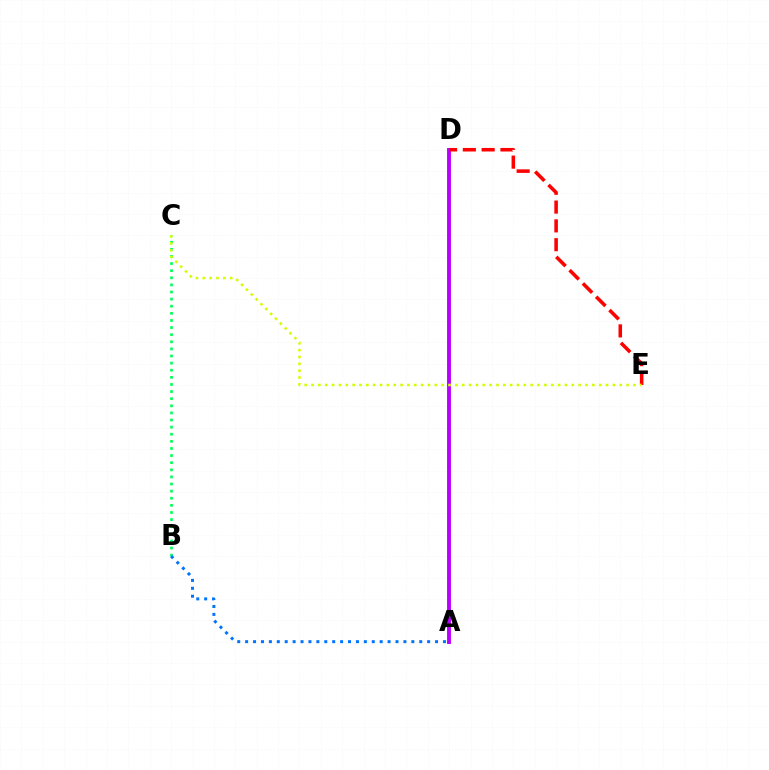{('A', 'D'): [{'color': '#b900ff', 'line_style': 'solid', 'thickness': 2.8}], ('B', 'C'): [{'color': '#00ff5c', 'line_style': 'dotted', 'thickness': 1.93}], ('D', 'E'): [{'color': '#ff0000', 'line_style': 'dashed', 'thickness': 2.55}], ('A', 'B'): [{'color': '#0074ff', 'line_style': 'dotted', 'thickness': 2.15}], ('C', 'E'): [{'color': '#d1ff00', 'line_style': 'dotted', 'thickness': 1.86}]}